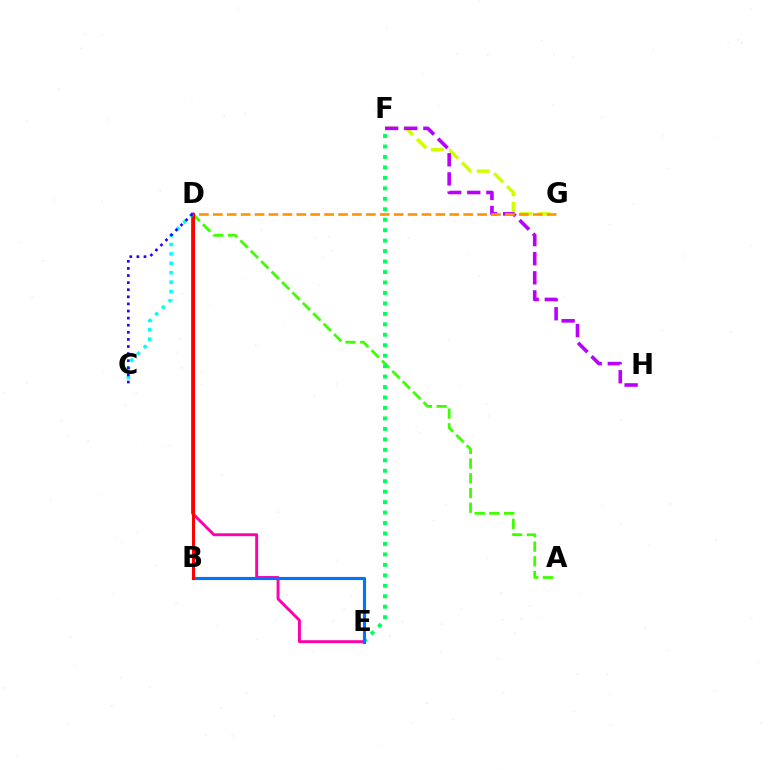{('A', 'D'): [{'color': '#3dff00', 'line_style': 'dashed', 'thickness': 2.0}], ('E', 'F'): [{'color': '#00ff5c', 'line_style': 'dotted', 'thickness': 2.84}], ('F', 'G'): [{'color': '#d1ff00', 'line_style': 'dashed', 'thickness': 2.48}], ('F', 'H'): [{'color': '#b900ff', 'line_style': 'dashed', 'thickness': 2.6}], ('D', 'E'): [{'color': '#ff00ac', 'line_style': 'solid', 'thickness': 2.1}], ('D', 'G'): [{'color': '#ff9400', 'line_style': 'dashed', 'thickness': 1.89}], ('B', 'E'): [{'color': '#0074ff', 'line_style': 'solid', 'thickness': 2.26}], ('B', 'D'): [{'color': '#ff0000', 'line_style': 'solid', 'thickness': 2.19}], ('C', 'D'): [{'color': '#00fff6', 'line_style': 'dotted', 'thickness': 2.56}, {'color': '#2500ff', 'line_style': 'dotted', 'thickness': 1.93}]}